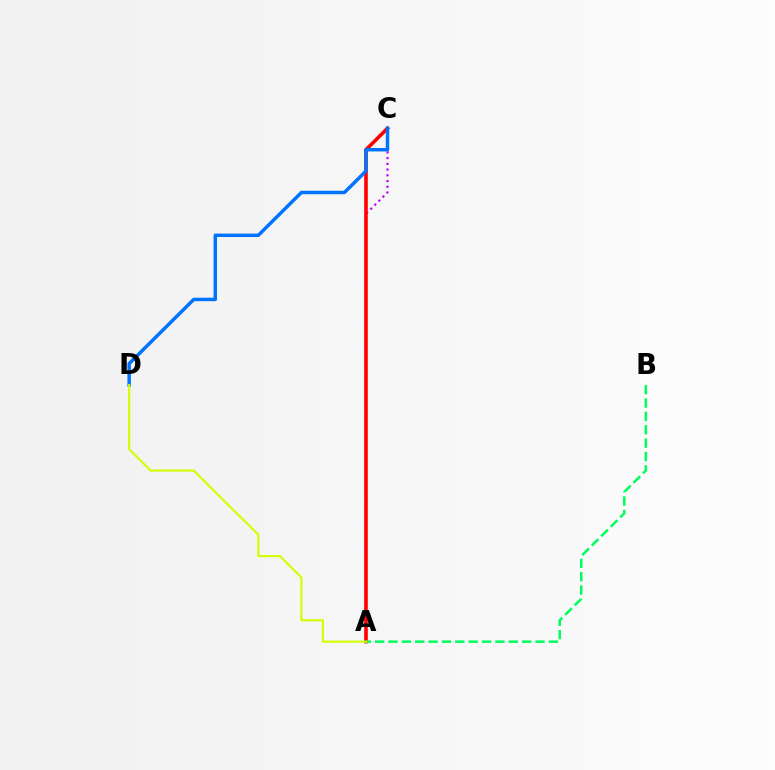{('A', 'C'): [{'color': '#b900ff', 'line_style': 'dotted', 'thickness': 1.56}, {'color': '#ff0000', 'line_style': 'solid', 'thickness': 2.59}], ('C', 'D'): [{'color': '#0074ff', 'line_style': 'solid', 'thickness': 2.5}], ('A', 'B'): [{'color': '#00ff5c', 'line_style': 'dashed', 'thickness': 1.82}], ('A', 'D'): [{'color': '#d1ff00', 'line_style': 'solid', 'thickness': 1.53}]}